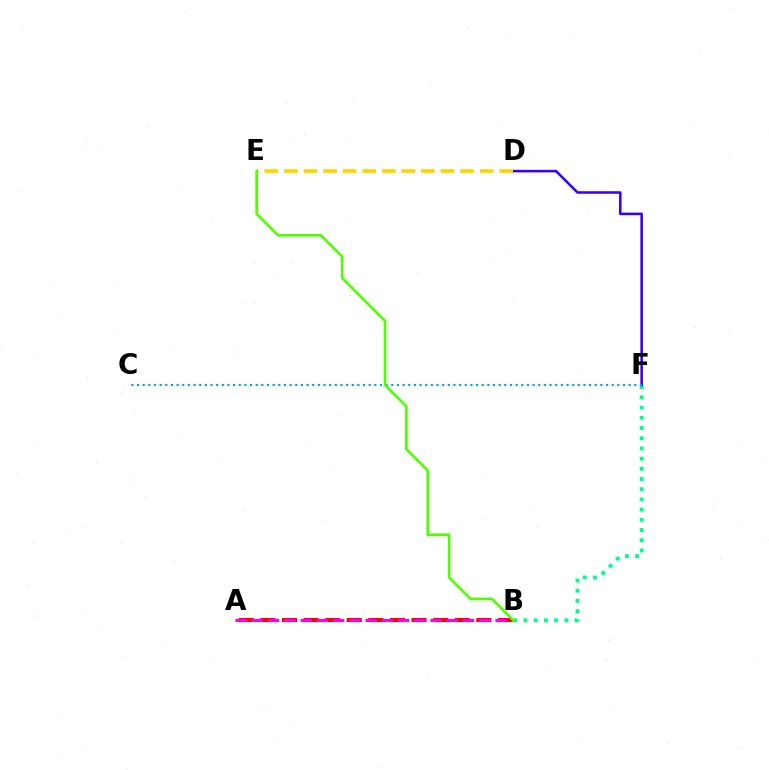{('A', 'B'): [{'color': '#ff0000', 'line_style': 'dashed', 'thickness': 2.93}, {'color': '#ff00ed', 'line_style': 'dashed', 'thickness': 2.21}], ('B', 'F'): [{'color': '#00ff86', 'line_style': 'dotted', 'thickness': 2.77}], ('D', 'F'): [{'color': '#3700ff', 'line_style': 'solid', 'thickness': 1.85}], ('D', 'E'): [{'color': '#ffd500', 'line_style': 'dashed', 'thickness': 2.66}], ('C', 'F'): [{'color': '#009eff', 'line_style': 'dotted', 'thickness': 1.54}], ('B', 'E'): [{'color': '#4fff00', 'line_style': 'solid', 'thickness': 1.9}]}